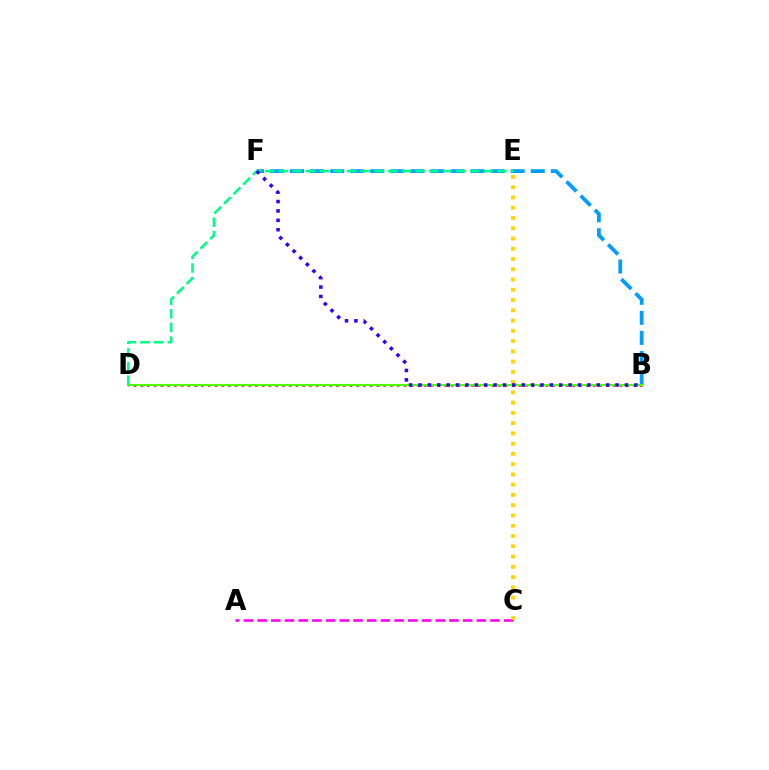{('A', 'C'): [{'color': '#ff00ed', 'line_style': 'dashed', 'thickness': 1.86}], ('B', 'D'): [{'color': '#ff0000', 'line_style': 'dotted', 'thickness': 1.83}, {'color': '#4fff00', 'line_style': 'solid', 'thickness': 1.52}], ('B', 'F'): [{'color': '#009eff', 'line_style': 'dashed', 'thickness': 2.72}, {'color': '#3700ff', 'line_style': 'dotted', 'thickness': 2.55}], ('C', 'E'): [{'color': '#ffd500', 'line_style': 'dotted', 'thickness': 2.79}], ('D', 'E'): [{'color': '#00ff86', 'line_style': 'dashed', 'thickness': 1.86}]}